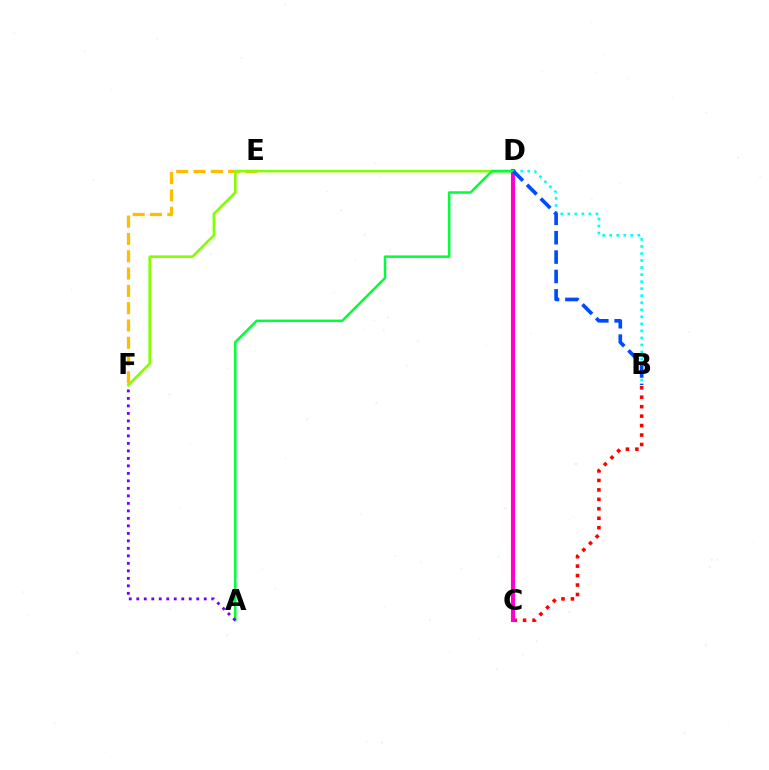{('E', 'F'): [{'color': '#ffbd00', 'line_style': 'dashed', 'thickness': 2.35}], ('D', 'F'): [{'color': '#84ff00', 'line_style': 'solid', 'thickness': 1.9}], ('B', 'C'): [{'color': '#ff0000', 'line_style': 'dotted', 'thickness': 2.57}], ('C', 'D'): [{'color': '#ff00cf', 'line_style': 'solid', 'thickness': 2.93}], ('B', 'D'): [{'color': '#00fff6', 'line_style': 'dotted', 'thickness': 1.91}, {'color': '#004bff', 'line_style': 'dashed', 'thickness': 2.63}], ('A', 'D'): [{'color': '#00ff39', 'line_style': 'solid', 'thickness': 1.81}], ('A', 'F'): [{'color': '#7200ff', 'line_style': 'dotted', 'thickness': 2.04}]}